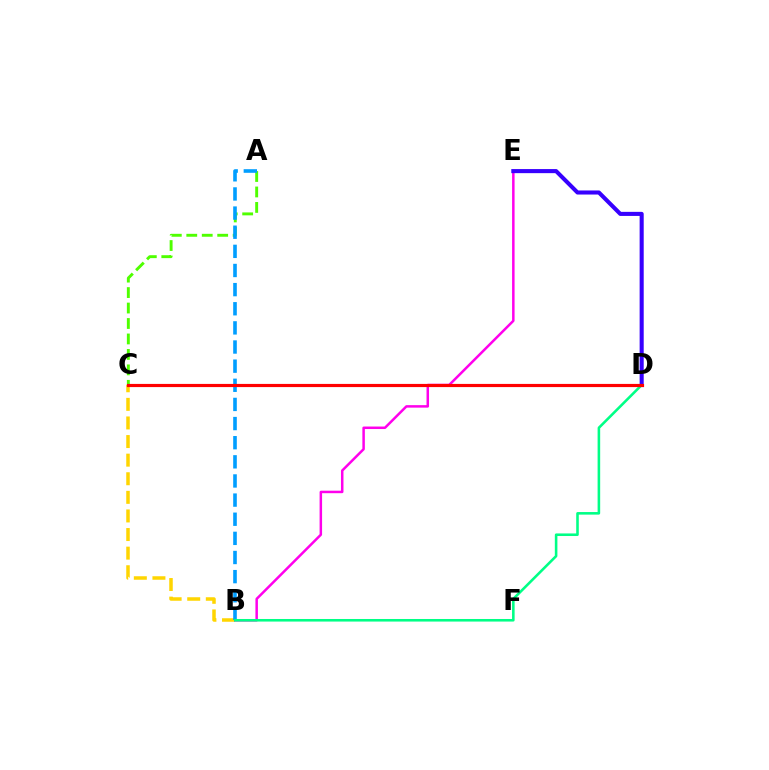{('B', 'C'): [{'color': '#ffd500', 'line_style': 'dashed', 'thickness': 2.53}], ('A', 'C'): [{'color': '#4fff00', 'line_style': 'dashed', 'thickness': 2.1}], ('B', 'E'): [{'color': '#ff00ed', 'line_style': 'solid', 'thickness': 1.8}], ('A', 'B'): [{'color': '#009eff', 'line_style': 'dashed', 'thickness': 2.6}], ('B', 'D'): [{'color': '#00ff86', 'line_style': 'solid', 'thickness': 1.85}], ('D', 'E'): [{'color': '#3700ff', 'line_style': 'solid', 'thickness': 2.94}], ('C', 'D'): [{'color': '#ff0000', 'line_style': 'solid', 'thickness': 2.28}]}